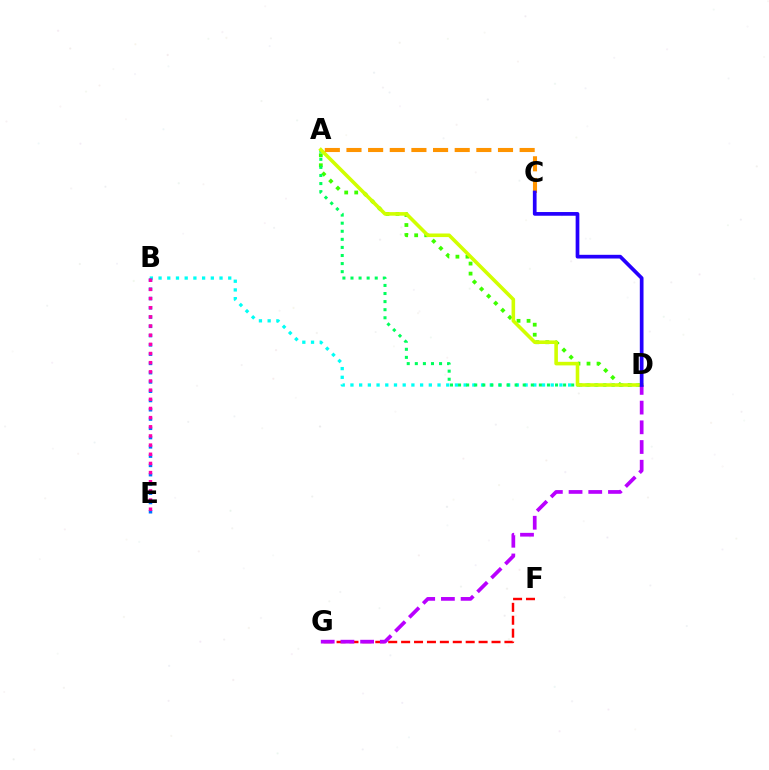{('A', 'D'): [{'color': '#3dff00', 'line_style': 'dotted', 'thickness': 2.72}, {'color': '#00ff5c', 'line_style': 'dotted', 'thickness': 2.2}, {'color': '#d1ff00', 'line_style': 'solid', 'thickness': 2.58}], ('B', 'D'): [{'color': '#00fff6', 'line_style': 'dotted', 'thickness': 2.37}], ('F', 'G'): [{'color': '#ff0000', 'line_style': 'dashed', 'thickness': 1.75}], ('B', 'E'): [{'color': '#0074ff', 'line_style': 'dotted', 'thickness': 2.52}, {'color': '#ff00ac', 'line_style': 'dotted', 'thickness': 2.49}], ('A', 'C'): [{'color': '#ff9400', 'line_style': 'dashed', 'thickness': 2.94}], ('D', 'G'): [{'color': '#b900ff', 'line_style': 'dashed', 'thickness': 2.68}], ('C', 'D'): [{'color': '#2500ff', 'line_style': 'solid', 'thickness': 2.67}]}